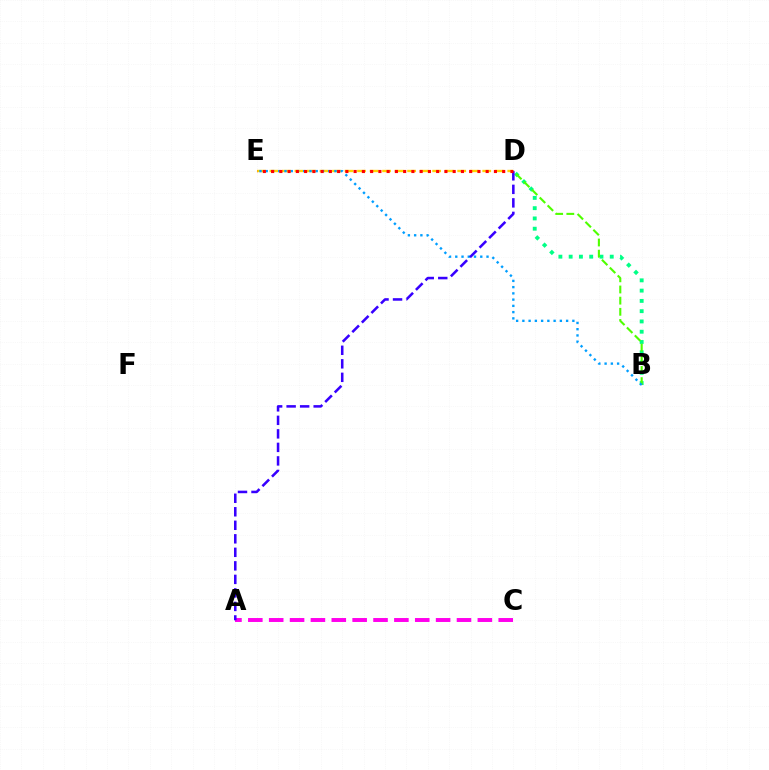{('B', 'D'): [{'color': '#00ff86', 'line_style': 'dotted', 'thickness': 2.79}, {'color': '#4fff00', 'line_style': 'dashed', 'thickness': 1.52}], ('A', 'C'): [{'color': '#ff00ed', 'line_style': 'dashed', 'thickness': 2.83}], ('D', 'E'): [{'color': '#ffd500', 'line_style': 'dashed', 'thickness': 1.7}, {'color': '#ff0000', 'line_style': 'dotted', 'thickness': 2.24}], ('B', 'E'): [{'color': '#009eff', 'line_style': 'dotted', 'thickness': 1.7}], ('A', 'D'): [{'color': '#3700ff', 'line_style': 'dashed', 'thickness': 1.84}]}